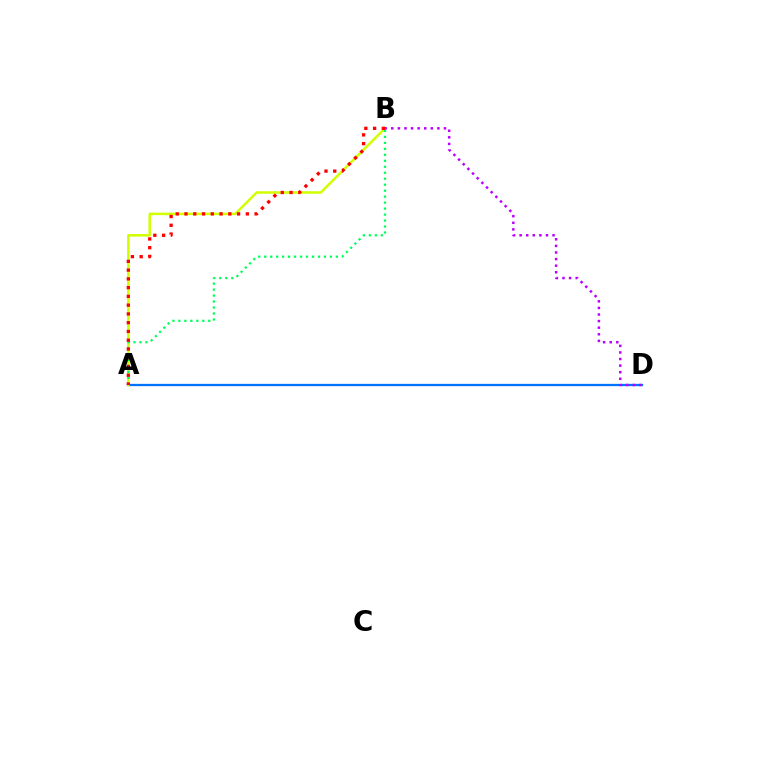{('A', 'D'): [{'color': '#0074ff', 'line_style': 'solid', 'thickness': 1.65}], ('A', 'B'): [{'color': '#d1ff00', 'line_style': 'solid', 'thickness': 1.81}, {'color': '#00ff5c', 'line_style': 'dotted', 'thickness': 1.62}, {'color': '#ff0000', 'line_style': 'dotted', 'thickness': 2.38}], ('B', 'D'): [{'color': '#b900ff', 'line_style': 'dotted', 'thickness': 1.79}]}